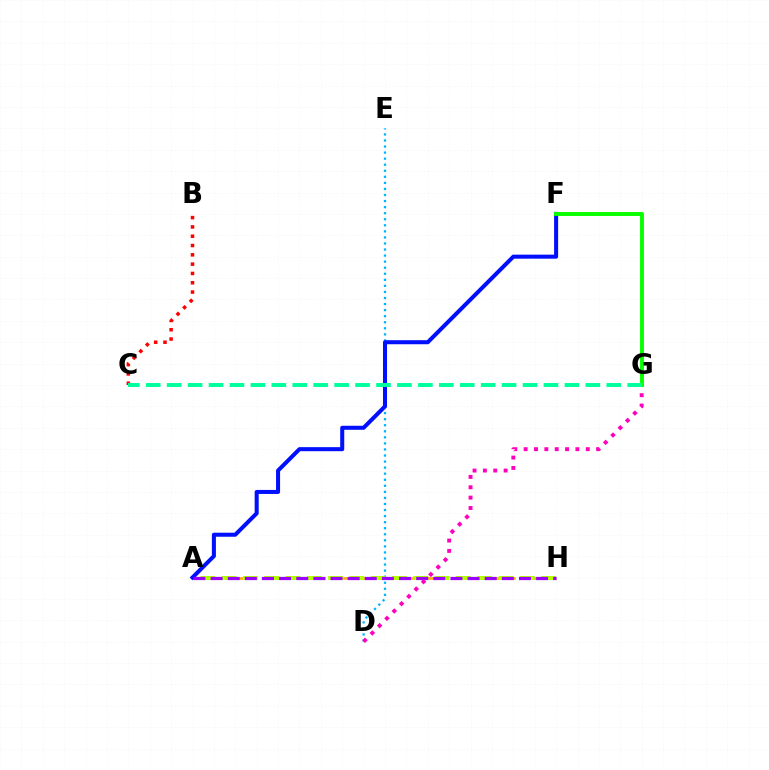{('D', 'E'): [{'color': '#00b5ff', 'line_style': 'dotted', 'thickness': 1.65}], ('A', 'H'): [{'color': '#ffa500', 'line_style': 'dashed', 'thickness': 1.85}, {'color': '#b3ff00', 'line_style': 'dashed', 'thickness': 2.89}, {'color': '#9b00ff', 'line_style': 'dashed', 'thickness': 2.33}], ('A', 'F'): [{'color': '#0010ff', 'line_style': 'solid', 'thickness': 2.91}], ('B', 'C'): [{'color': '#ff0000', 'line_style': 'dotted', 'thickness': 2.53}], ('D', 'G'): [{'color': '#ff00bd', 'line_style': 'dotted', 'thickness': 2.81}], ('F', 'G'): [{'color': '#08ff00', 'line_style': 'solid', 'thickness': 2.82}], ('C', 'G'): [{'color': '#00ff9d', 'line_style': 'dashed', 'thickness': 2.84}]}